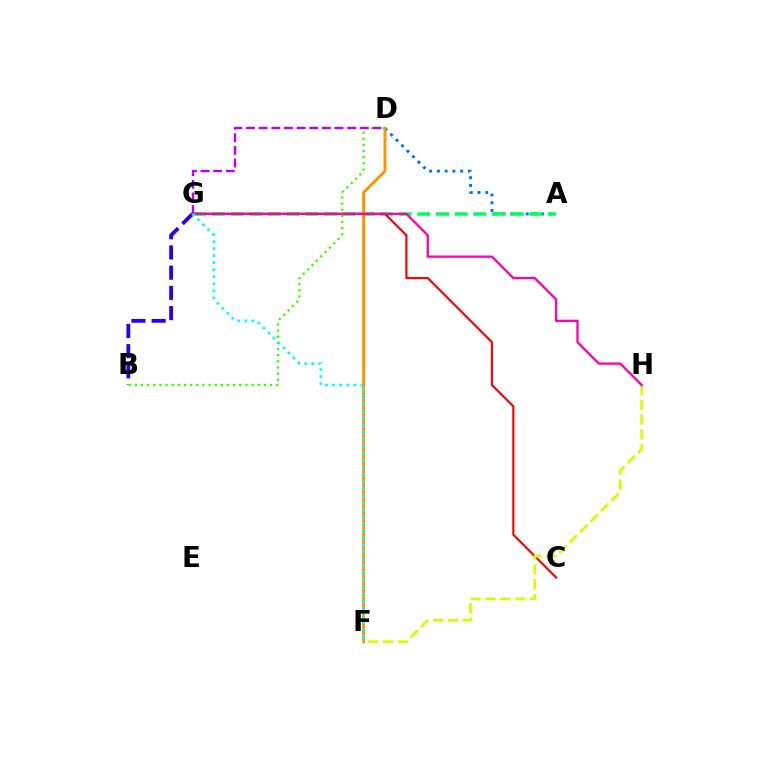{('A', 'D'): [{'color': '#0074ff', 'line_style': 'dotted', 'thickness': 2.1}], ('A', 'G'): [{'color': '#00ff5c', 'line_style': 'dashed', 'thickness': 2.54}], ('C', 'G'): [{'color': '#ff0000', 'line_style': 'solid', 'thickness': 1.56}], ('F', 'H'): [{'color': '#d1ff00', 'line_style': 'dashed', 'thickness': 2.0}], ('B', 'G'): [{'color': '#2500ff', 'line_style': 'dashed', 'thickness': 2.74}], ('D', 'F'): [{'color': '#ff9400', 'line_style': 'solid', 'thickness': 2.13}], ('G', 'H'): [{'color': '#ff00ac', 'line_style': 'solid', 'thickness': 1.65}], ('B', 'D'): [{'color': '#3dff00', 'line_style': 'dotted', 'thickness': 1.67}], ('D', 'G'): [{'color': '#b900ff', 'line_style': 'dashed', 'thickness': 1.72}], ('F', 'G'): [{'color': '#00fff6', 'line_style': 'dotted', 'thickness': 1.91}]}